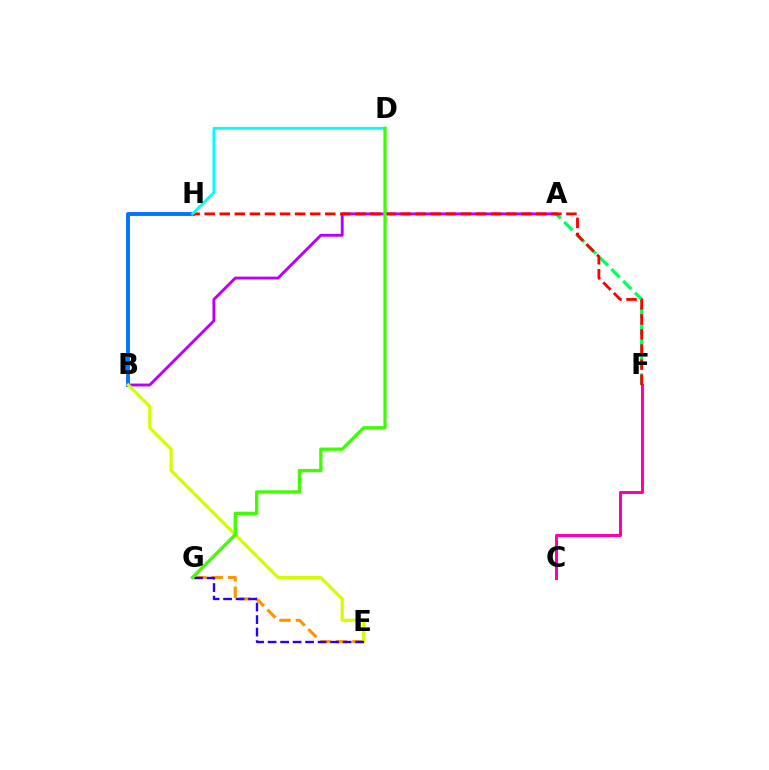{('B', 'H'): [{'color': '#0074ff', 'line_style': 'solid', 'thickness': 2.79}], ('A', 'F'): [{'color': '#00ff5c', 'line_style': 'dashed', 'thickness': 2.27}], ('A', 'B'): [{'color': '#b900ff', 'line_style': 'solid', 'thickness': 2.07}], ('C', 'F'): [{'color': '#ff00ac', 'line_style': 'solid', 'thickness': 2.2}], ('F', 'H'): [{'color': '#ff0000', 'line_style': 'dashed', 'thickness': 2.05}], ('E', 'G'): [{'color': '#ff9400', 'line_style': 'dashed', 'thickness': 2.22}, {'color': '#2500ff', 'line_style': 'dashed', 'thickness': 1.7}], ('B', 'E'): [{'color': '#d1ff00', 'line_style': 'solid', 'thickness': 2.31}], ('D', 'H'): [{'color': '#00fff6', 'line_style': 'solid', 'thickness': 2.02}], ('D', 'G'): [{'color': '#3dff00', 'line_style': 'solid', 'thickness': 2.37}]}